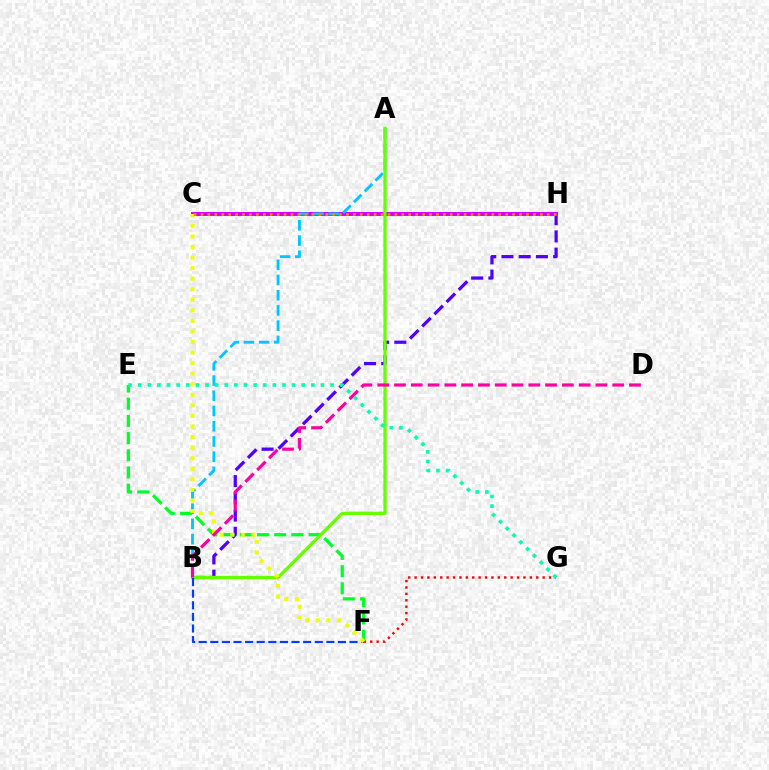{('B', 'H'): [{'color': '#4f00ff', 'line_style': 'dashed', 'thickness': 2.34}], ('C', 'H'): [{'color': '#d600ff', 'line_style': 'solid', 'thickness': 2.89}, {'color': '#ff8800', 'line_style': 'dotted', 'thickness': 1.88}], ('F', 'G'): [{'color': '#ff0000', 'line_style': 'dotted', 'thickness': 1.74}], ('A', 'B'): [{'color': '#00c7ff', 'line_style': 'dashed', 'thickness': 2.07}, {'color': '#66ff00', 'line_style': 'solid', 'thickness': 2.36}], ('E', 'F'): [{'color': '#00ff27', 'line_style': 'dashed', 'thickness': 2.33}], ('B', 'F'): [{'color': '#003fff', 'line_style': 'dashed', 'thickness': 1.58}], ('C', 'F'): [{'color': '#eeff00', 'line_style': 'dotted', 'thickness': 2.87}], ('B', 'D'): [{'color': '#ff00a0', 'line_style': 'dashed', 'thickness': 2.28}], ('E', 'G'): [{'color': '#00ffaf', 'line_style': 'dotted', 'thickness': 2.61}]}